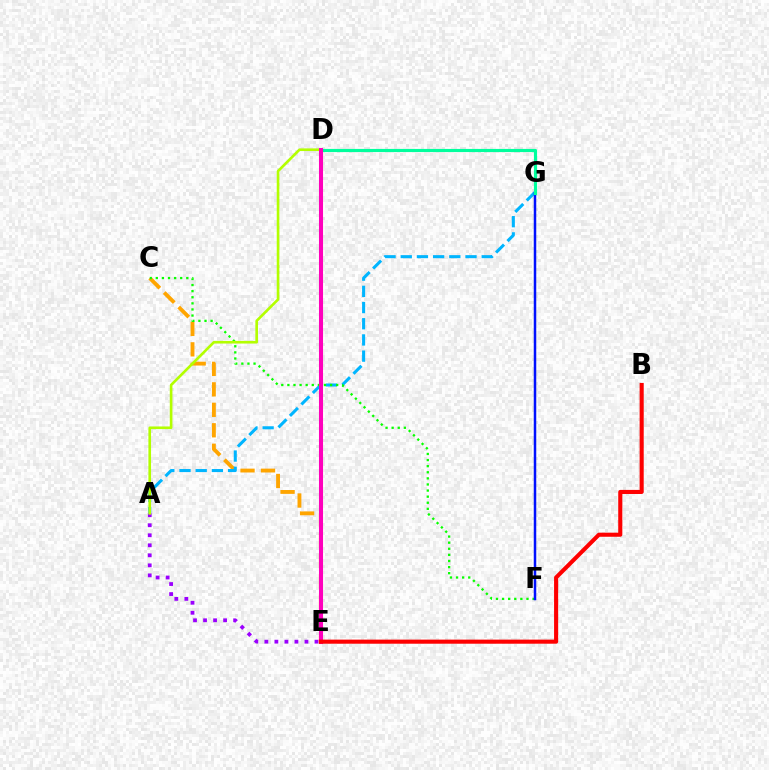{('C', 'E'): [{'color': '#ffa500', 'line_style': 'dashed', 'thickness': 2.78}], ('A', 'G'): [{'color': '#00b5ff', 'line_style': 'dashed', 'thickness': 2.2}], ('A', 'E'): [{'color': '#9b00ff', 'line_style': 'dotted', 'thickness': 2.72}], ('C', 'F'): [{'color': '#08ff00', 'line_style': 'dotted', 'thickness': 1.66}], ('F', 'G'): [{'color': '#0010ff', 'line_style': 'solid', 'thickness': 1.8}], ('D', 'G'): [{'color': '#00ff9d', 'line_style': 'solid', 'thickness': 2.27}], ('A', 'D'): [{'color': '#b3ff00', 'line_style': 'solid', 'thickness': 1.9}], ('D', 'E'): [{'color': '#ff00bd', 'line_style': 'solid', 'thickness': 2.92}], ('B', 'E'): [{'color': '#ff0000', 'line_style': 'solid', 'thickness': 2.94}]}